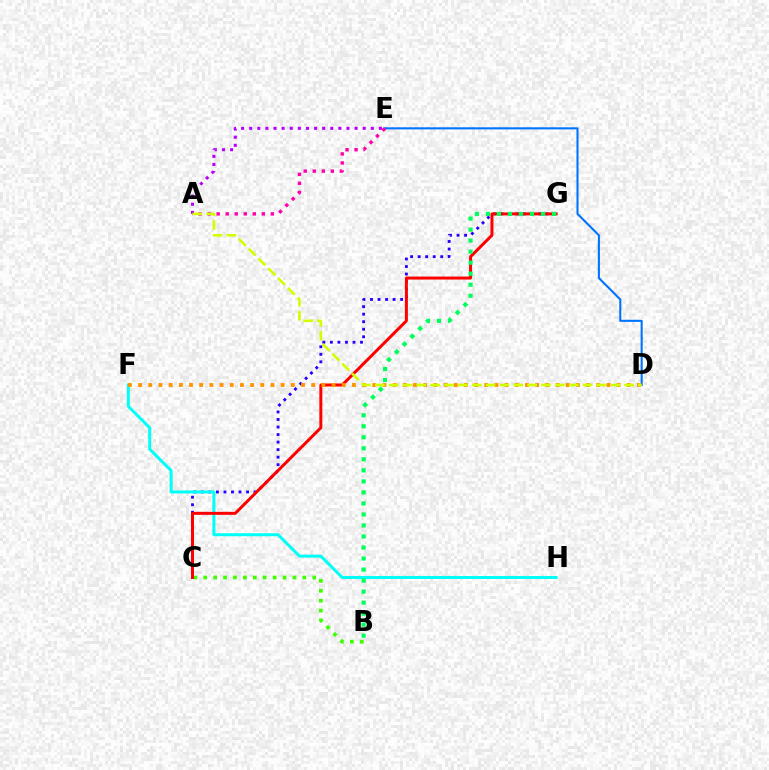{('D', 'E'): [{'color': '#0074ff', 'line_style': 'solid', 'thickness': 1.5}], ('C', 'G'): [{'color': '#2500ff', 'line_style': 'dotted', 'thickness': 2.05}, {'color': '#ff0000', 'line_style': 'solid', 'thickness': 2.15}], ('F', 'H'): [{'color': '#00fff6', 'line_style': 'solid', 'thickness': 2.16}], ('A', 'E'): [{'color': '#b900ff', 'line_style': 'dotted', 'thickness': 2.2}, {'color': '#ff00ac', 'line_style': 'dotted', 'thickness': 2.45}], ('B', 'C'): [{'color': '#3dff00', 'line_style': 'dotted', 'thickness': 2.69}], ('D', 'F'): [{'color': '#ff9400', 'line_style': 'dotted', 'thickness': 2.77}], ('B', 'G'): [{'color': '#00ff5c', 'line_style': 'dotted', 'thickness': 2.99}], ('A', 'D'): [{'color': '#d1ff00', 'line_style': 'dashed', 'thickness': 1.88}]}